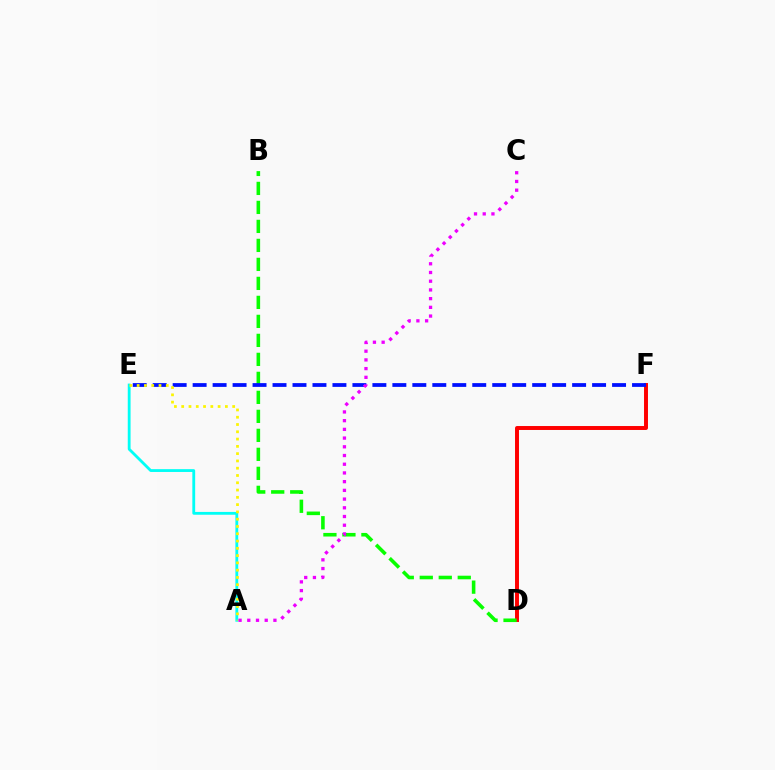{('A', 'E'): [{'color': '#00fff6', 'line_style': 'solid', 'thickness': 2.03}, {'color': '#fcf500', 'line_style': 'dotted', 'thickness': 1.98}], ('D', 'F'): [{'color': '#ff0000', 'line_style': 'solid', 'thickness': 2.84}], ('B', 'D'): [{'color': '#08ff00', 'line_style': 'dashed', 'thickness': 2.58}], ('E', 'F'): [{'color': '#0010ff', 'line_style': 'dashed', 'thickness': 2.71}], ('A', 'C'): [{'color': '#ee00ff', 'line_style': 'dotted', 'thickness': 2.37}]}